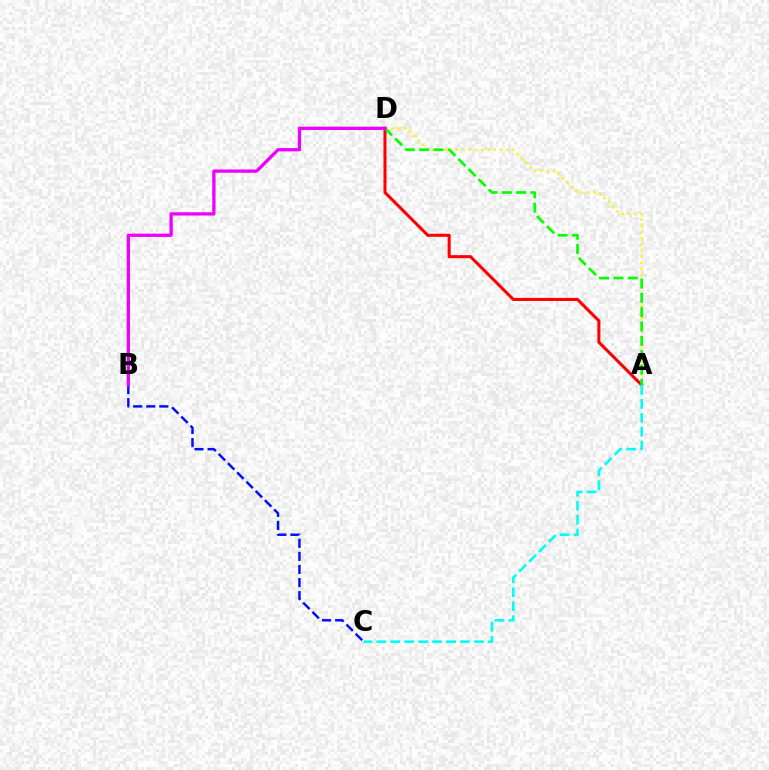{('A', 'D'): [{'color': '#fcf500', 'line_style': 'dotted', 'thickness': 1.68}, {'color': '#ff0000', 'line_style': 'solid', 'thickness': 2.19}, {'color': '#08ff00', 'line_style': 'dashed', 'thickness': 1.95}], ('A', 'C'): [{'color': '#00fff6', 'line_style': 'dashed', 'thickness': 1.9}], ('B', 'C'): [{'color': '#0010ff', 'line_style': 'dashed', 'thickness': 1.78}], ('B', 'D'): [{'color': '#ee00ff', 'line_style': 'solid', 'thickness': 2.37}]}